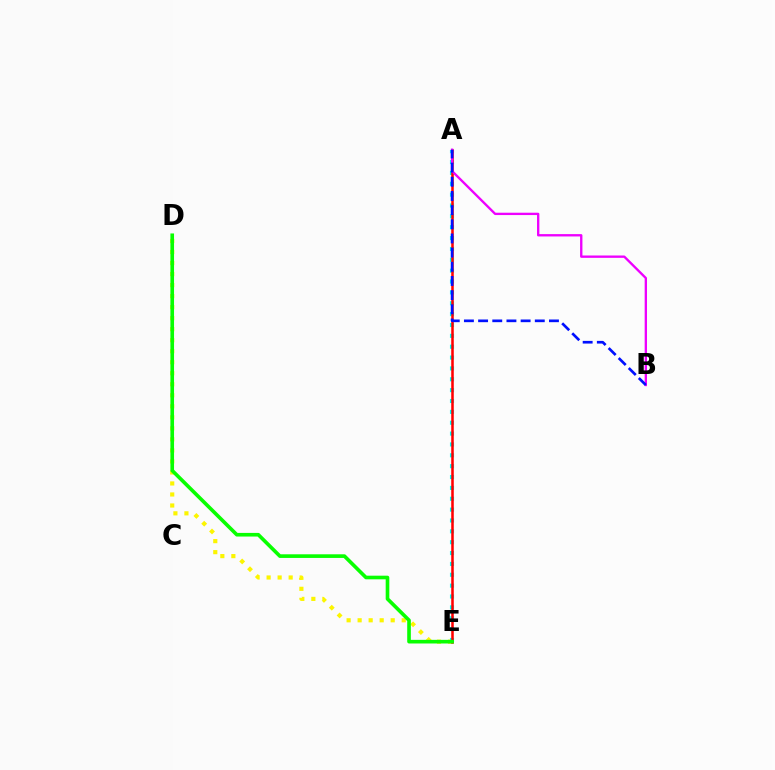{('D', 'E'): [{'color': '#fcf500', 'line_style': 'dotted', 'thickness': 2.99}, {'color': '#08ff00', 'line_style': 'solid', 'thickness': 2.62}], ('A', 'E'): [{'color': '#00fff6', 'line_style': 'dotted', 'thickness': 2.95}, {'color': '#ff0000', 'line_style': 'solid', 'thickness': 1.82}], ('A', 'B'): [{'color': '#ee00ff', 'line_style': 'solid', 'thickness': 1.69}, {'color': '#0010ff', 'line_style': 'dashed', 'thickness': 1.93}]}